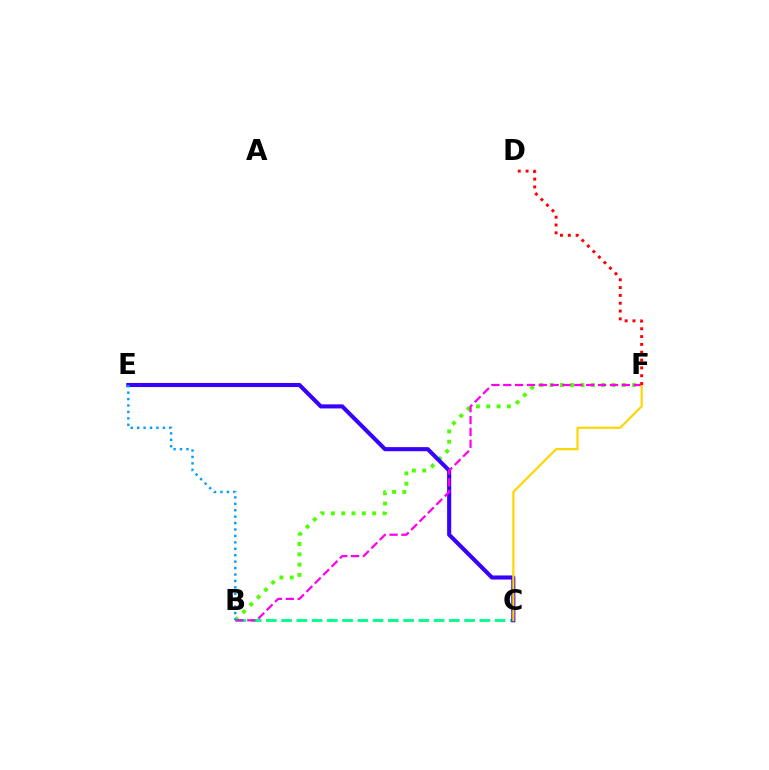{('B', 'C'): [{'color': '#00ff86', 'line_style': 'dashed', 'thickness': 2.07}], ('B', 'F'): [{'color': '#4fff00', 'line_style': 'dotted', 'thickness': 2.8}, {'color': '#ff00ed', 'line_style': 'dashed', 'thickness': 1.61}], ('C', 'E'): [{'color': '#3700ff', 'line_style': 'solid', 'thickness': 2.94}], ('C', 'F'): [{'color': '#ffd500', 'line_style': 'solid', 'thickness': 1.57}], ('B', 'E'): [{'color': '#009eff', 'line_style': 'dotted', 'thickness': 1.75}], ('D', 'F'): [{'color': '#ff0000', 'line_style': 'dotted', 'thickness': 2.13}]}